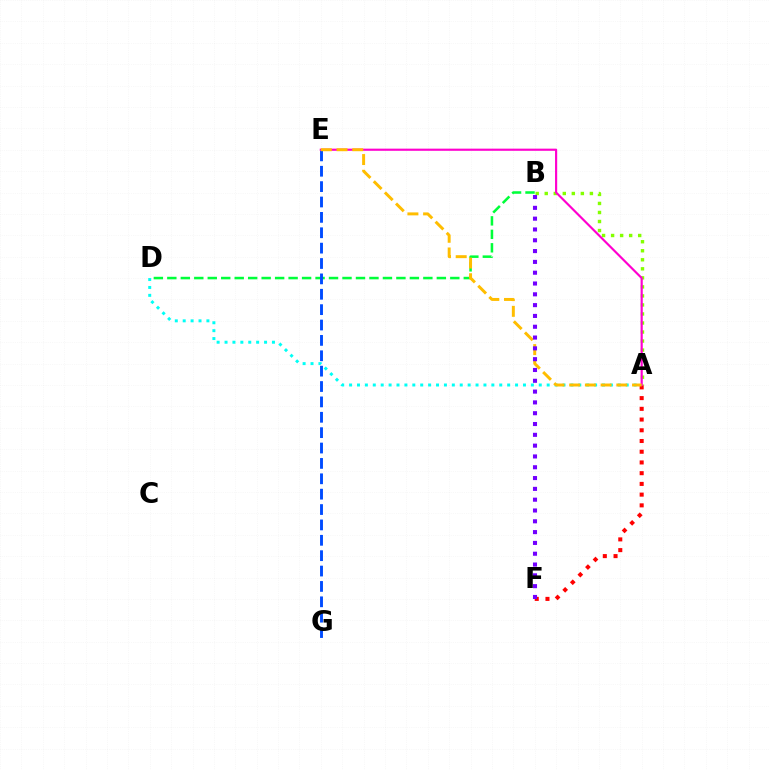{('B', 'D'): [{'color': '#00ff39', 'line_style': 'dashed', 'thickness': 1.83}], ('A', 'D'): [{'color': '#00fff6', 'line_style': 'dotted', 'thickness': 2.15}], ('A', 'B'): [{'color': '#84ff00', 'line_style': 'dotted', 'thickness': 2.45}], ('E', 'G'): [{'color': '#004bff', 'line_style': 'dashed', 'thickness': 2.09}], ('A', 'F'): [{'color': '#ff0000', 'line_style': 'dotted', 'thickness': 2.91}], ('A', 'E'): [{'color': '#ff00cf', 'line_style': 'solid', 'thickness': 1.55}, {'color': '#ffbd00', 'line_style': 'dashed', 'thickness': 2.13}], ('B', 'F'): [{'color': '#7200ff', 'line_style': 'dotted', 'thickness': 2.94}]}